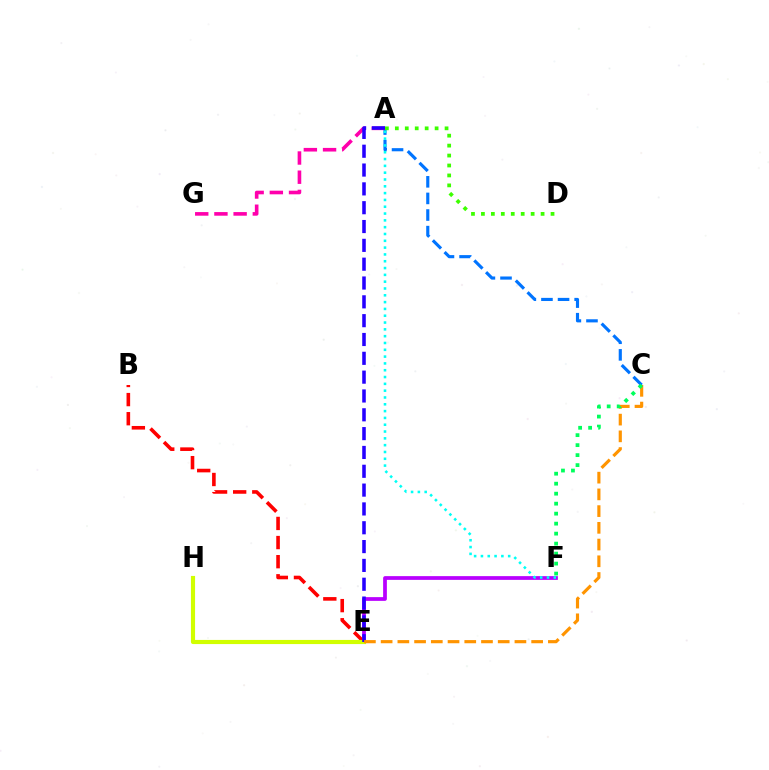{('B', 'E'): [{'color': '#ff0000', 'line_style': 'dashed', 'thickness': 2.6}], ('A', 'C'): [{'color': '#0074ff', 'line_style': 'dashed', 'thickness': 2.26}], ('A', 'G'): [{'color': '#ff00ac', 'line_style': 'dashed', 'thickness': 2.61}], ('E', 'F'): [{'color': '#b900ff', 'line_style': 'solid', 'thickness': 2.69}], ('E', 'H'): [{'color': '#d1ff00', 'line_style': 'solid', 'thickness': 2.98}], ('A', 'E'): [{'color': '#2500ff', 'line_style': 'dashed', 'thickness': 2.56}], ('C', 'E'): [{'color': '#ff9400', 'line_style': 'dashed', 'thickness': 2.27}], ('A', 'D'): [{'color': '#3dff00', 'line_style': 'dotted', 'thickness': 2.7}], ('C', 'F'): [{'color': '#00ff5c', 'line_style': 'dotted', 'thickness': 2.71}], ('A', 'F'): [{'color': '#00fff6', 'line_style': 'dotted', 'thickness': 1.85}]}